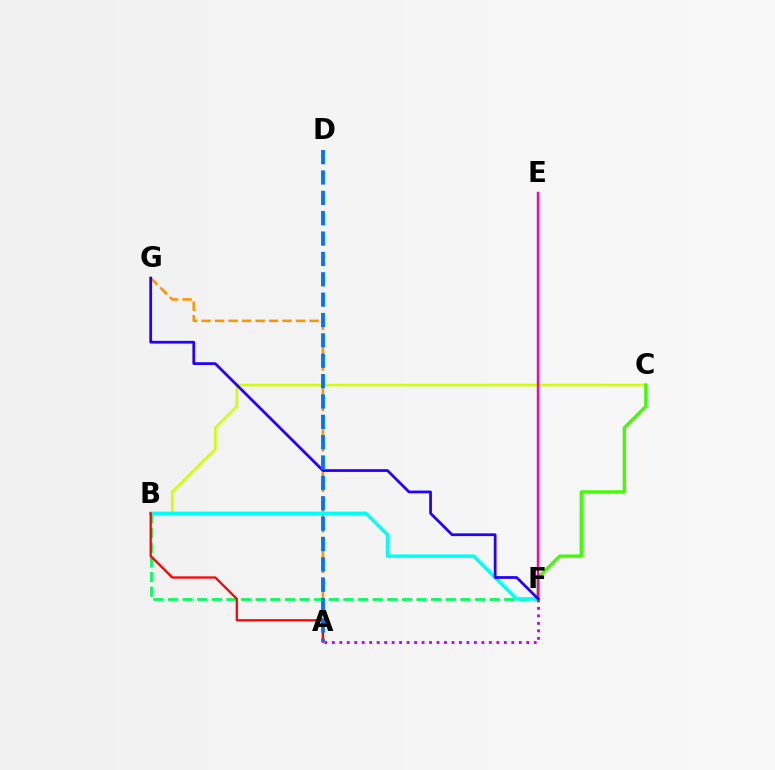{('A', 'G'): [{'color': '#ff9400', 'line_style': 'dashed', 'thickness': 1.83}], ('B', 'F'): [{'color': '#00ff5c', 'line_style': 'dashed', 'thickness': 1.99}, {'color': '#00fff6', 'line_style': 'solid', 'thickness': 2.49}], ('B', 'C'): [{'color': '#d1ff00', 'line_style': 'solid', 'thickness': 1.89}], ('A', 'F'): [{'color': '#b900ff', 'line_style': 'dotted', 'thickness': 2.03}], ('C', 'F'): [{'color': '#3dff00', 'line_style': 'solid', 'thickness': 2.39}], ('E', 'F'): [{'color': '#ff00ac', 'line_style': 'solid', 'thickness': 1.74}], ('A', 'B'): [{'color': '#ff0000', 'line_style': 'solid', 'thickness': 1.63}], ('F', 'G'): [{'color': '#2500ff', 'line_style': 'solid', 'thickness': 1.99}], ('A', 'D'): [{'color': '#0074ff', 'line_style': 'dashed', 'thickness': 2.77}]}